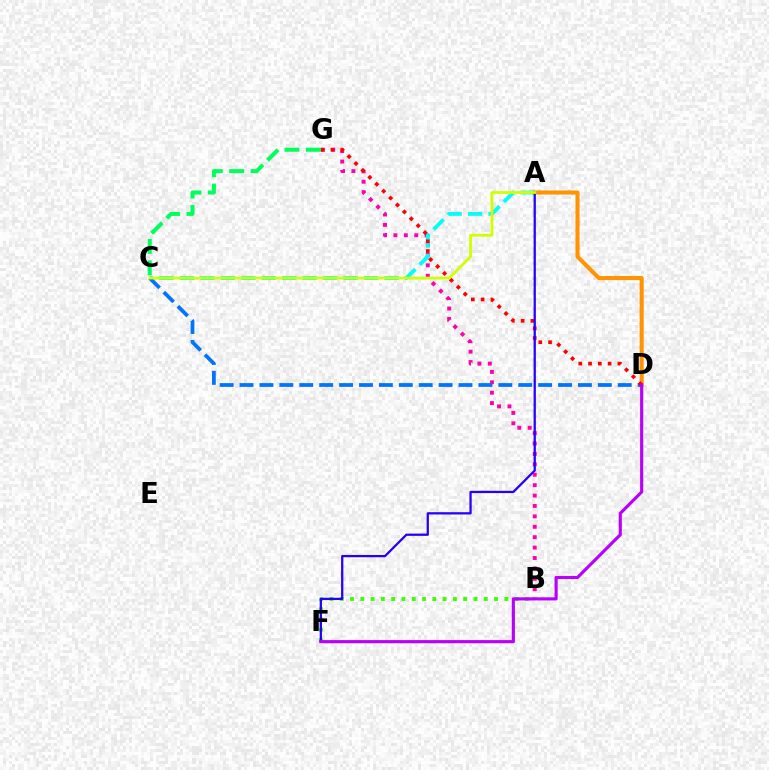{('A', 'D'): [{'color': '#ff9400', 'line_style': 'solid', 'thickness': 2.93}], ('B', 'G'): [{'color': '#ff00ac', 'line_style': 'dotted', 'thickness': 2.83}], ('A', 'C'): [{'color': '#00fff6', 'line_style': 'dashed', 'thickness': 2.78}, {'color': '#d1ff00', 'line_style': 'solid', 'thickness': 1.99}], ('B', 'F'): [{'color': '#3dff00', 'line_style': 'dotted', 'thickness': 2.8}], ('C', 'G'): [{'color': '#00ff5c', 'line_style': 'dashed', 'thickness': 2.91}], ('C', 'D'): [{'color': '#0074ff', 'line_style': 'dashed', 'thickness': 2.7}], ('D', 'G'): [{'color': '#ff0000', 'line_style': 'dotted', 'thickness': 2.65}], ('A', 'F'): [{'color': '#2500ff', 'line_style': 'solid', 'thickness': 1.63}], ('D', 'F'): [{'color': '#b900ff', 'line_style': 'solid', 'thickness': 2.26}]}